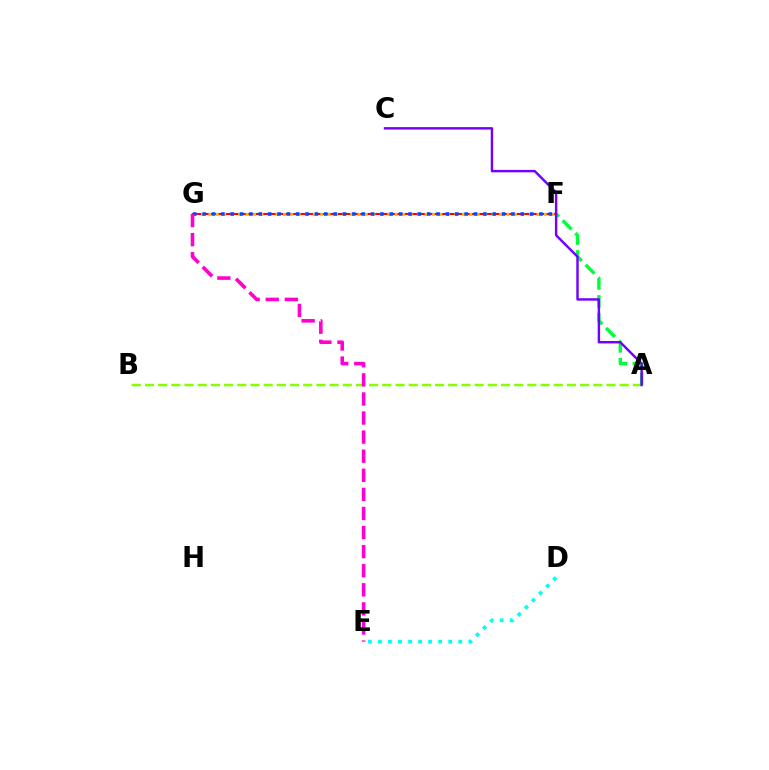{('A', 'B'): [{'color': '#84ff00', 'line_style': 'dashed', 'thickness': 1.79}], ('D', 'E'): [{'color': '#00fff6', 'line_style': 'dotted', 'thickness': 2.73}], ('A', 'F'): [{'color': '#00ff39', 'line_style': 'dashed', 'thickness': 2.44}], ('F', 'G'): [{'color': '#ff0000', 'line_style': 'solid', 'thickness': 1.54}, {'color': '#ffbd00', 'line_style': 'dotted', 'thickness': 2.03}, {'color': '#004bff', 'line_style': 'dotted', 'thickness': 2.54}], ('A', 'C'): [{'color': '#7200ff', 'line_style': 'solid', 'thickness': 1.75}], ('E', 'G'): [{'color': '#ff00cf', 'line_style': 'dashed', 'thickness': 2.59}]}